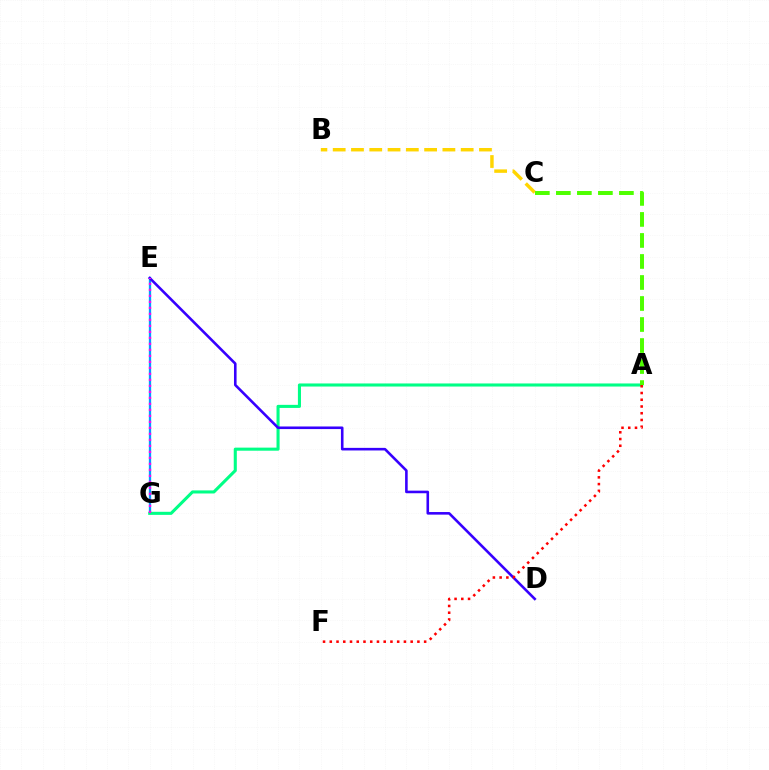{('B', 'C'): [{'color': '#ffd500', 'line_style': 'dashed', 'thickness': 2.48}], ('E', 'G'): [{'color': '#009eff', 'line_style': 'solid', 'thickness': 1.67}, {'color': '#ff00ed', 'line_style': 'dotted', 'thickness': 1.63}], ('A', 'G'): [{'color': '#00ff86', 'line_style': 'solid', 'thickness': 2.21}], ('A', 'C'): [{'color': '#4fff00', 'line_style': 'dashed', 'thickness': 2.86}], ('D', 'E'): [{'color': '#3700ff', 'line_style': 'solid', 'thickness': 1.87}], ('A', 'F'): [{'color': '#ff0000', 'line_style': 'dotted', 'thickness': 1.83}]}